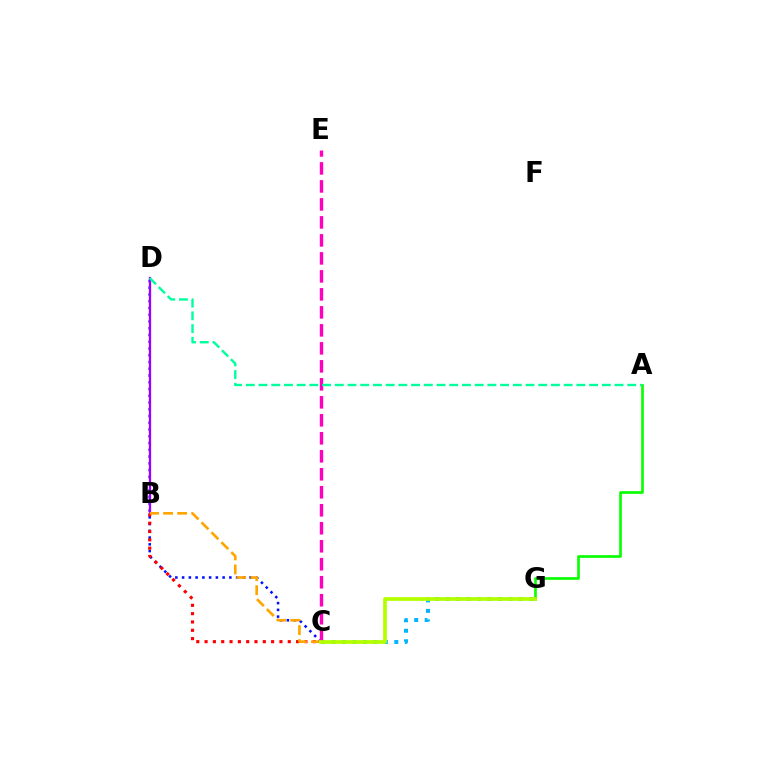{('C', 'G'): [{'color': '#00b5ff', 'line_style': 'dotted', 'thickness': 2.85}, {'color': '#b3ff00', 'line_style': 'solid', 'thickness': 2.7}], ('C', 'D'): [{'color': '#0010ff', 'line_style': 'dotted', 'thickness': 1.83}], ('C', 'E'): [{'color': '#ff00bd', 'line_style': 'dashed', 'thickness': 2.44}], ('A', 'G'): [{'color': '#08ff00', 'line_style': 'solid', 'thickness': 1.92}], ('B', 'C'): [{'color': '#ff0000', 'line_style': 'dotted', 'thickness': 2.26}, {'color': '#ffa500', 'line_style': 'dashed', 'thickness': 1.91}], ('B', 'D'): [{'color': '#9b00ff', 'line_style': 'solid', 'thickness': 1.65}], ('A', 'D'): [{'color': '#00ff9d', 'line_style': 'dashed', 'thickness': 1.73}]}